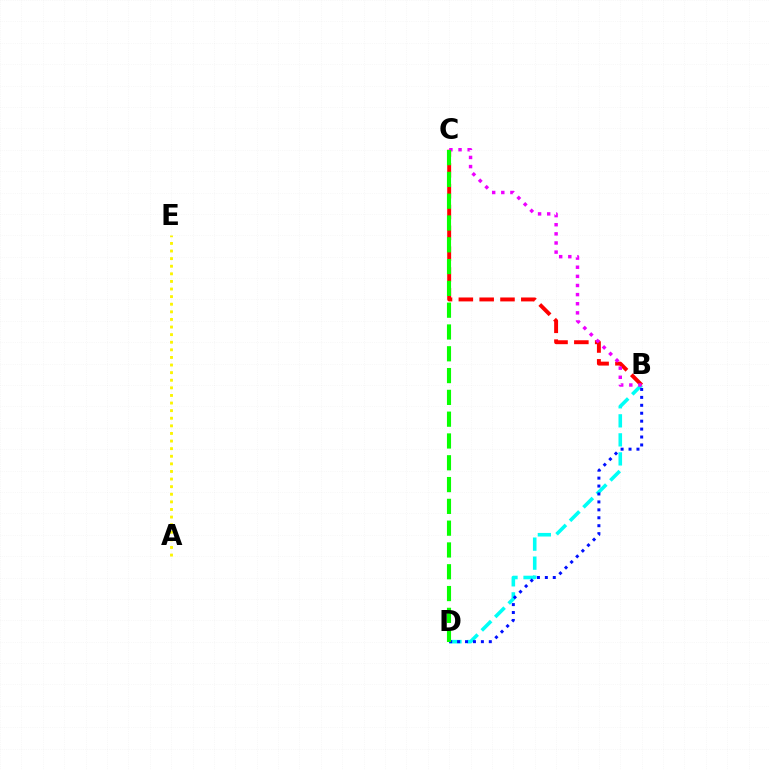{('B', 'D'): [{'color': '#00fff6', 'line_style': 'dashed', 'thickness': 2.59}, {'color': '#0010ff', 'line_style': 'dotted', 'thickness': 2.15}], ('A', 'E'): [{'color': '#fcf500', 'line_style': 'dotted', 'thickness': 2.07}], ('B', 'C'): [{'color': '#ff0000', 'line_style': 'dashed', 'thickness': 2.83}, {'color': '#ee00ff', 'line_style': 'dotted', 'thickness': 2.48}], ('C', 'D'): [{'color': '#08ff00', 'line_style': 'dashed', 'thickness': 2.96}]}